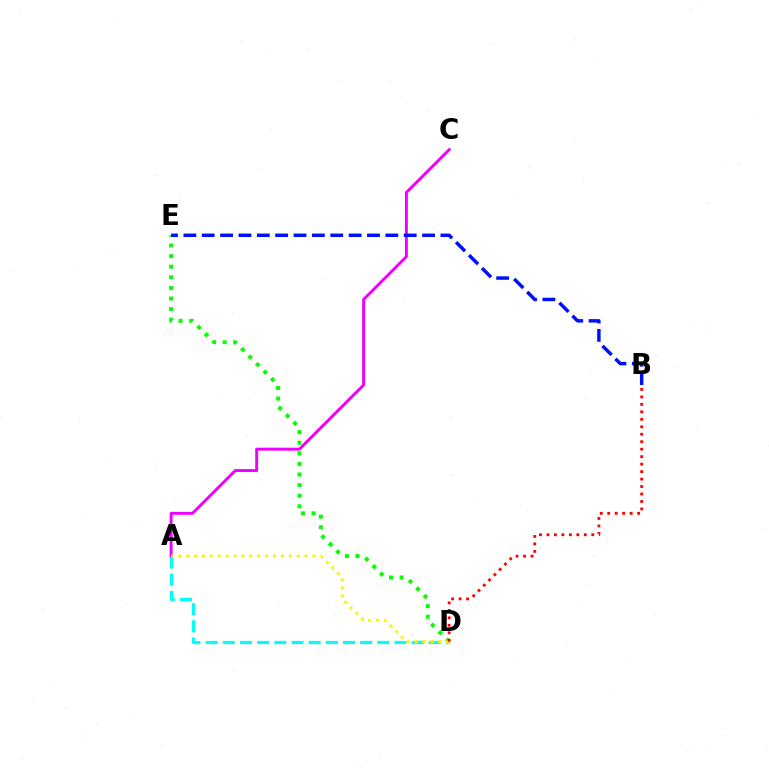{('A', 'D'): [{'color': '#00fff6', 'line_style': 'dashed', 'thickness': 2.33}, {'color': '#fcf500', 'line_style': 'dotted', 'thickness': 2.15}], ('A', 'C'): [{'color': '#ee00ff', 'line_style': 'solid', 'thickness': 2.1}], ('D', 'E'): [{'color': '#08ff00', 'line_style': 'dotted', 'thickness': 2.88}], ('B', 'E'): [{'color': '#0010ff', 'line_style': 'dashed', 'thickness': 2.49}], ('B', 'D'): [{'color': '#ff0000', 'line_style': 'dotted', 'thickness': 2.03}]}